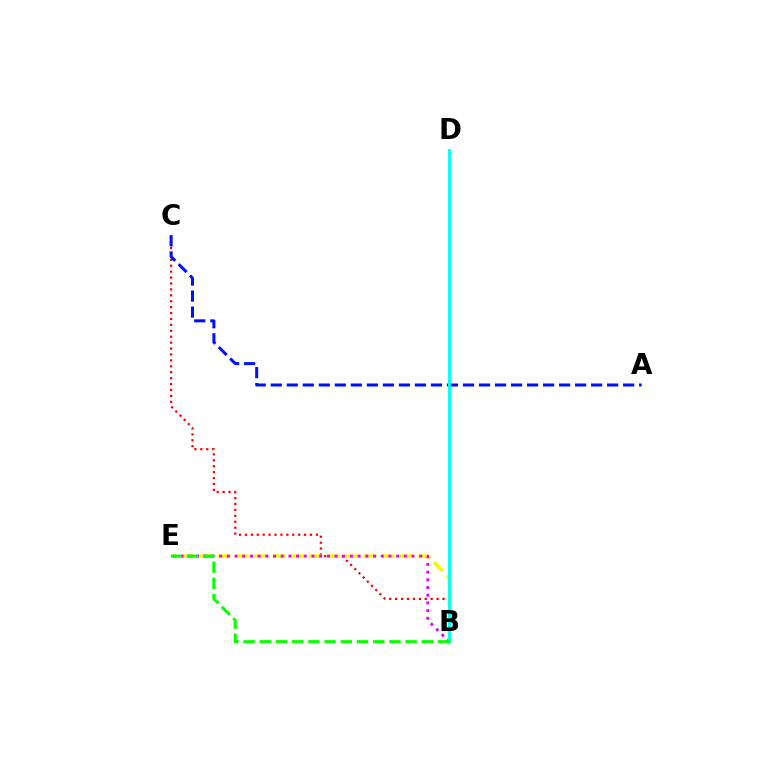{('B', 'C'): [{'color': '#ff0000', 'line_style': 'dotted', 'thickness': 1.61}], ('A', 'C'): [{'color': '#0010ff', 'line_style': 'dashed', 'thickness': 2.18}], ('B', 'E'): [{'color': '#fcf500', 'line_style': 'dashed', 'thickness': 2.48}, {'color': '#ee00ff', 'line_style': 'dotted', 'thickness': 2.09}, {'color': '#08ff00', 'line_style': 'dashed', 'thickness': 2.2}], ('B', 'D'): [{'color': '#00fff6', 'line_style': 'solid', 'thickness': 2.06}]}